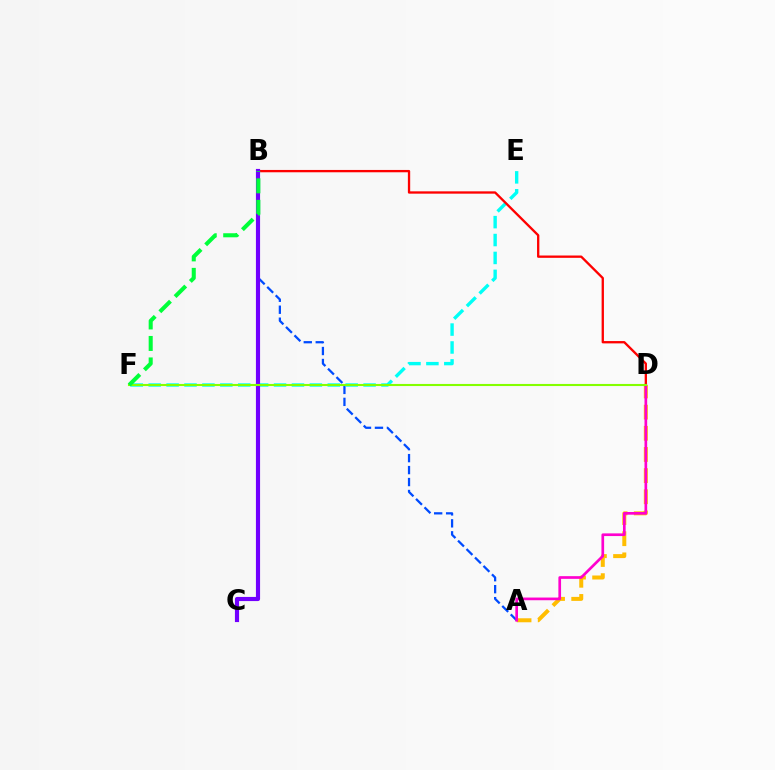{('A', 'B'): [{'color': '#004bff', 'line_style': 'dashed', 'thickness': 1.63}], ('A', 'D'): [{'color': '#ffbd00', 'line_style': 'dashed', 'thickness': 2.87}, {'color': '#ff00cf', 'line_style': 'solid', 'thickness': 1.93}], ('E', 'F'): [{'color': '#00fff6', 'line_style': 'dashed', 'thickness': 2.43}], ('B', 'D'): [{'color': '#ff0000', 'line_style': 'solid', 'thickness': 1.67}], ('B', 'C'): [{'color': '#7200ff', 'line_style': 'solid', 'thickness': 2.98}], ('D', 'F'): [{'color': '#84ff00', 'line_style': 'solid', 'thickness': 1.51}], ('B', 'F'): [{'color': '#00ff39', 'line_style': 'dashed', 'thickness': 2.92}]}